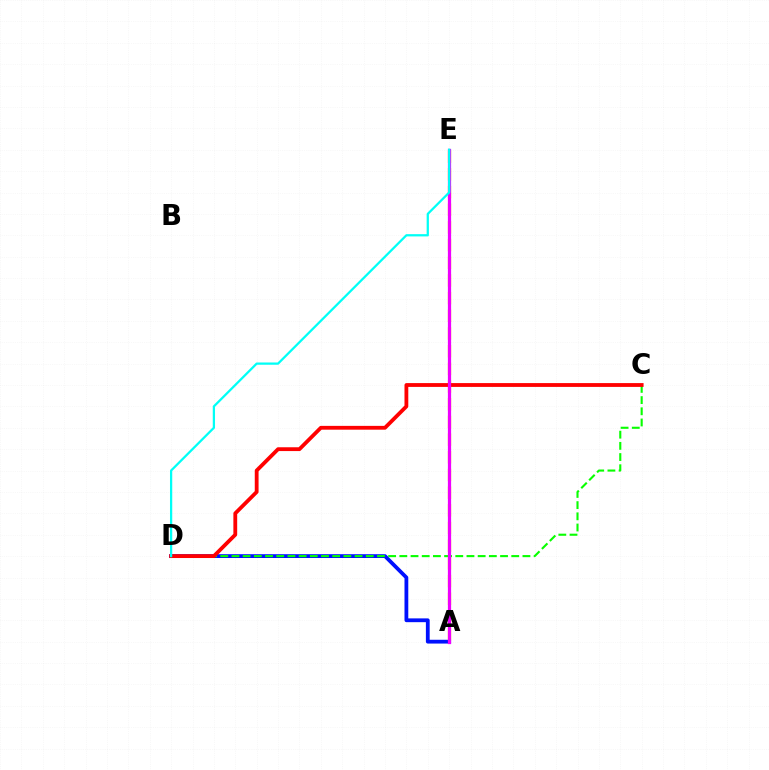{('A', 'D'): [{'color': '#0010ff', 'line_style': 'solid', 'thickness': 2.73}], ('C', 'D'): [{'color': '#08ff00', 'line_style': 'dashed', 'thickness': 1.52}, {'color': '#ff0000', 'line_style': 'solid', 'thickness': 2.74}], ('A', 'E'): [{'color': '#fcf500', 'line_style': 'dashed', 'thickness': 2.4}, {'color': '#ee00ff', 'line_style': 'solid', 'thickness': 2.33}], ('D', 'E'): [{'color': '#00fff6', 'line_style': 'solid', 'thickness': 1.62}]}